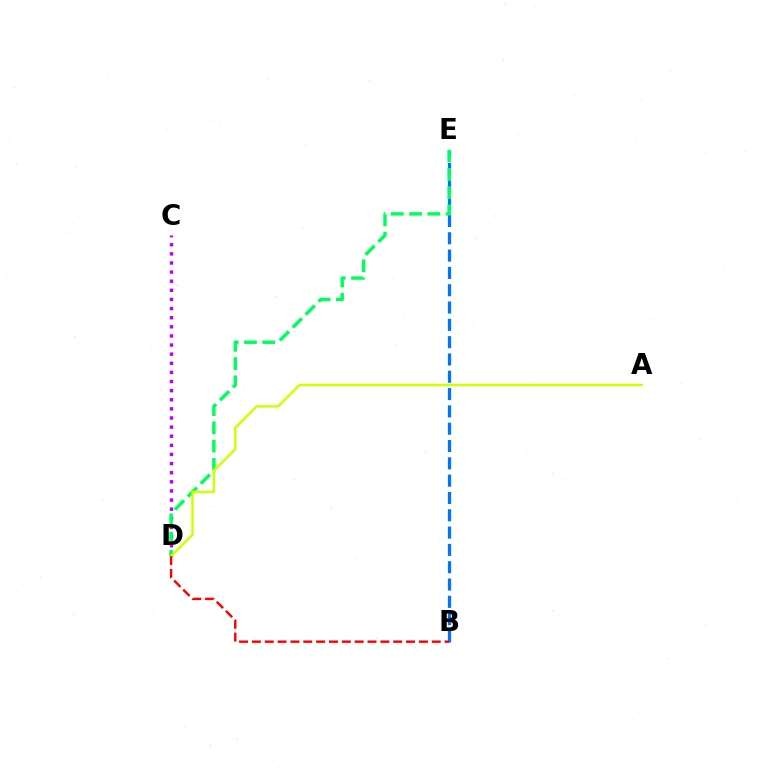{('B', 'E'): [{'color': '#0074ff', 'line_style': 'dashed', 'thickness': 2.35}], ('C', 'D'): [{'color': '#b900ff', 'line_style': 'dotted', 'thickness': 2.48}], ('D', 'E'): [{'color': '#00ff5c', 'line_style': 'dashed', 'thickness': 2.48}], ('A', 'D'): [{'color': '#d1ff00', 'line_style': 'solid', 'thickness': 1.77}], ('B', 'D'): [{'color': '#ff0000', 'line_style': 'dashed', 'thickness': 1.75}]}